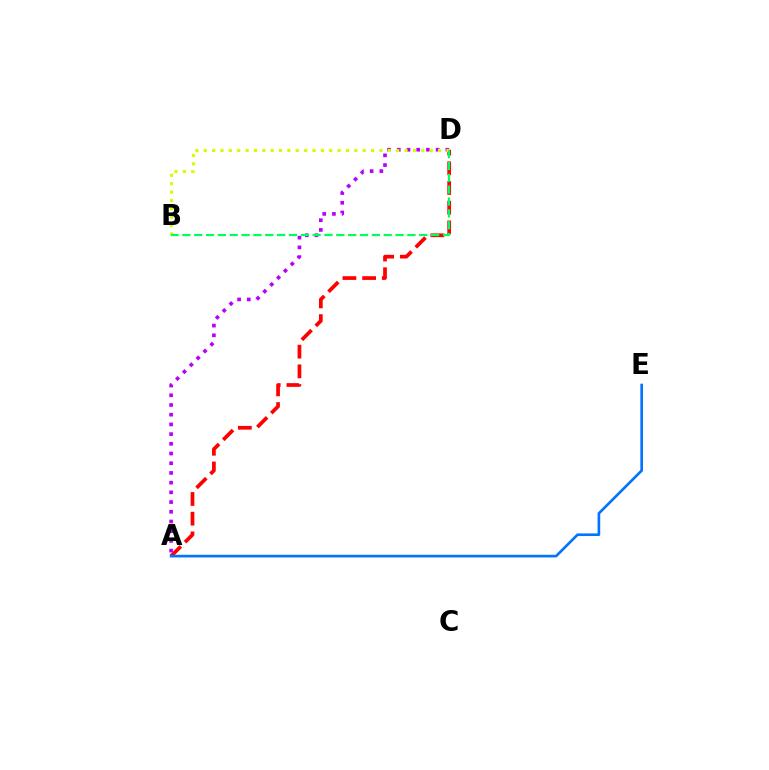{('A', 'D'): [{'color': '#ff0000', 'line_style': 'dashed', 'thickness': 2.68}, {'color': '#b900ff', 'line_style': 'dotted', 'thickness': 2.64}], ('B', 'D'): [{'color': '#d1ff00', 'line_style': 'dotted', 'thickness': 2.27}, {'color': '#00ff5c', 'line_style': 'dashed', 'thickness': 1.61}], ('A', 'E'): [{'color': '#0074ff', 'line_style': 'solid', 'thickness': 1.9}]}